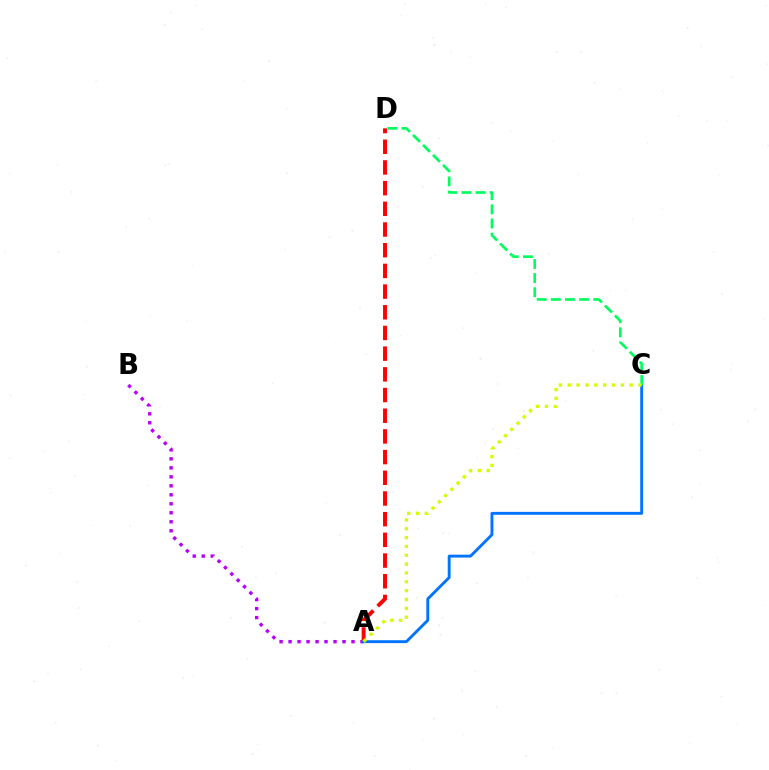{('A', 'B'): [{'color': '#b900ff', 'line_style': 'dotted', 'thickness': 2.44}], ('A', 'D'): [{'color': '#ff0000', 'line_style': 'dashed', 'thickness': 2.81}], ('A', 'C'): [{'color': '#0074ff', 'line_style': 'solid', 'thickness': 2.08}, {'color': '#d1ff00', 'line_style': 'dotted', 'thickness': 2.4}], ('C', 'D'): [{'color': '#00ff5c', 'line_style': 'dashed', 'thickness': 1.92}]}